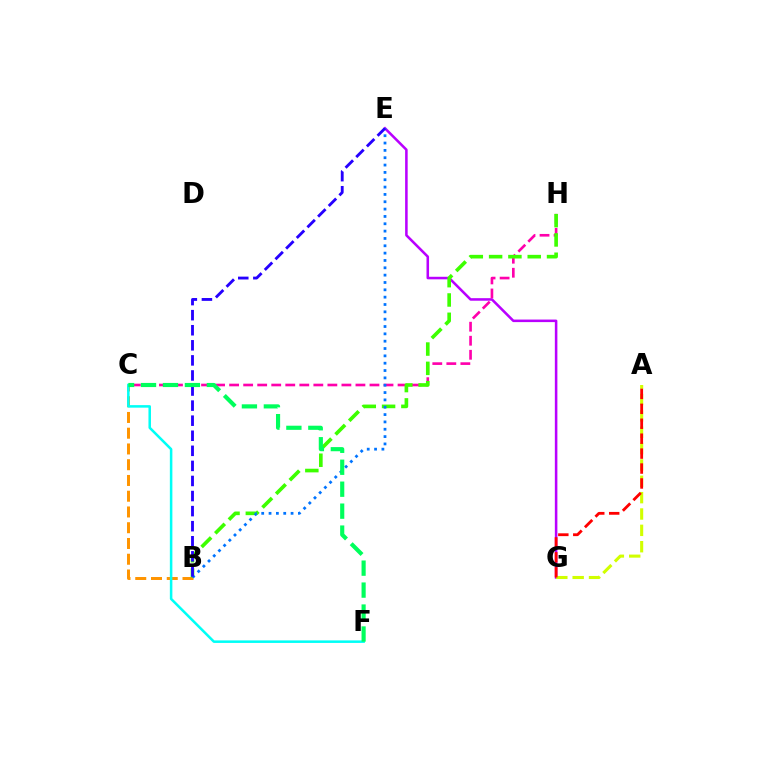{('B', 'C'): [{'color': '#ff9400', 'line_style': 'dashed', 'thickness': 2.14}], ('E', 'G'): [{'color': '#b900ff', 'line_style': 'solid', 'thickness': 1.83}], ('C', 'F'): [{'color': '#00fff6', 'line_style': 'solid', 'thickness': 1.82}, {'color': '#00ff5c', 'line_style': 'dashed', 'thickness': 2.98}], ('A', 'G'): [{'color': '#d1ff00', 'line_style': 'dashed', 'thickness': 2.22}, {'color': '#ff0000', 'line_style': 'dashed', 'thickness': 2.03}], ('C', 'H'): [{'color': '#ff00ac', 'line_style': 'dashed', 'thickness': 1.91}], ('B', 'H'): [{'color': '#3dff00', 'line_style': 'dashed', 'thickness': 2.62}], ('B', 'E'): [{'color': '#0074ff', 'line_style': 'dotted', 'thickness': 1.99}, {'color': '#2500ff', 'line_style': 'dashed', 'thickness': 2.05}]}